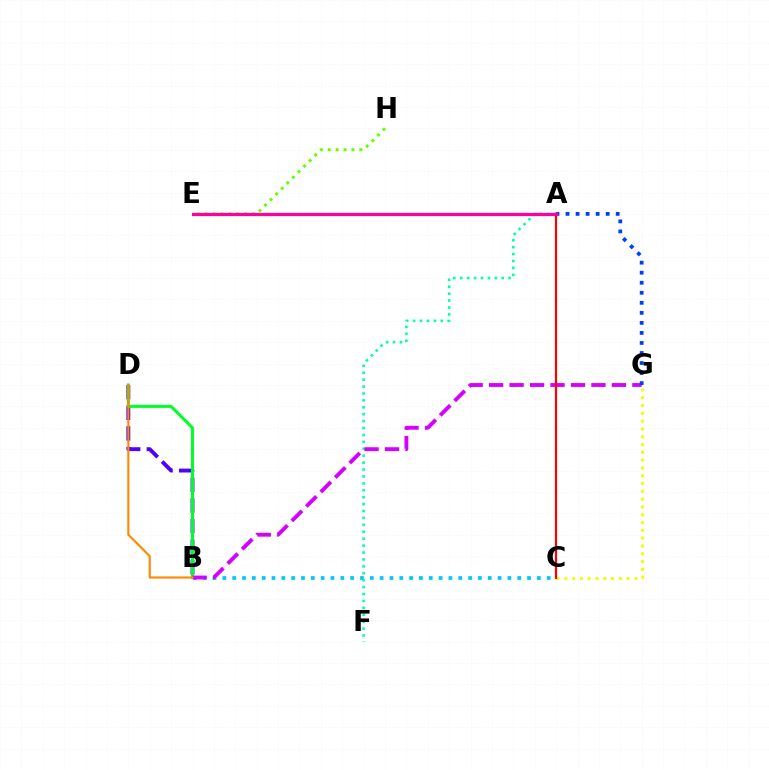{('B', 'C'): [{'color': '#00c7ff', 'line_style': 'dotted', 'thickness': 2.67}], ('B', 'D'): [{'color': '#4f00ff', 'line_style': 'dashed', 'thickness': 2.8}, {'color': '#00ff27', 'line_style': 'solid', 'thickness': 2.17}, {'color': '#ff8800', 'line_style': 'solid', 'thickness': 1.53}], ('A', 'F'): [{'color': '#00ffaf', 'line_style': 'dotted', 'thickness': 1.88}], ('C', 'G'): [{'color': '#eeff00', 'line_style': 'dotted', 'thickness': 2.12}], ('B', 'G'): [{'color': '#d600ff', 'line_style': 'dashed', 'thickness': 2.78}], ('A', 'G'): [{'color': '#003fff', 'line_style': 'dotted', 'thickness': 2.73}], ('A', 'C'): [{'color': '#ff0000', 'line_style': 'solid', 'thickness': 1.57}], ('E', 'H'): [{'color': '#66ff00', 'line_style': 'dotted', 'thickness': 2.14}], ('A', 'E'): [{'color': '#ff00a0', 'line_style': 'solid', 'thickness': 2.32}]}